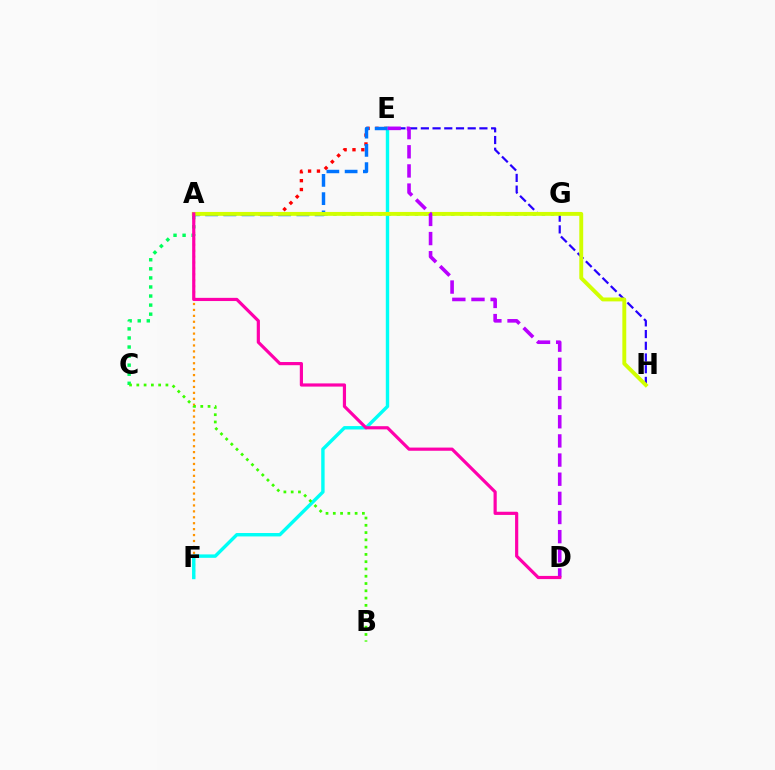{('E', 'H'): [{'color': '#2500ff', 'line_style': 'dashed', 'thickness': 1.59}], ('A', 'F'): [{'color': '#ff9400', 'line_style': 'dotted', 'thickness': 1.61}], ('C', 'G'): [{'color': '#00ff5c', 'line_style': 'dotted', 'thickness': 2.46}], ('A', 'E'): [{'color': '#ff0000', 'line_style': 'dotted', 'thickness': 2.41}, {'color': '#0074ff', 'line_style': 'dashed', 'thickness': 2.48}], ('E', 'F'): [{'color': '#00fff6', 'line_style': 'solid', 'thickness': 2.45}], ('A', 'H'): [{'color': '#d1ff00', 'line_style': 'solid', 'thickness': 2.8}], ('B', 'C'): [{'color': '#3dff00', 'line_style': 'dotted', 'thickness': 1.98}], ('D', 'E'): [{'color': '#b900ff', 'line_style': 'dashed', 'thickness': 2.6}], ('A', 'D'): [{'color': '#ff00ac', 'line_style': 'solid', 'thickness': 2.29}]}